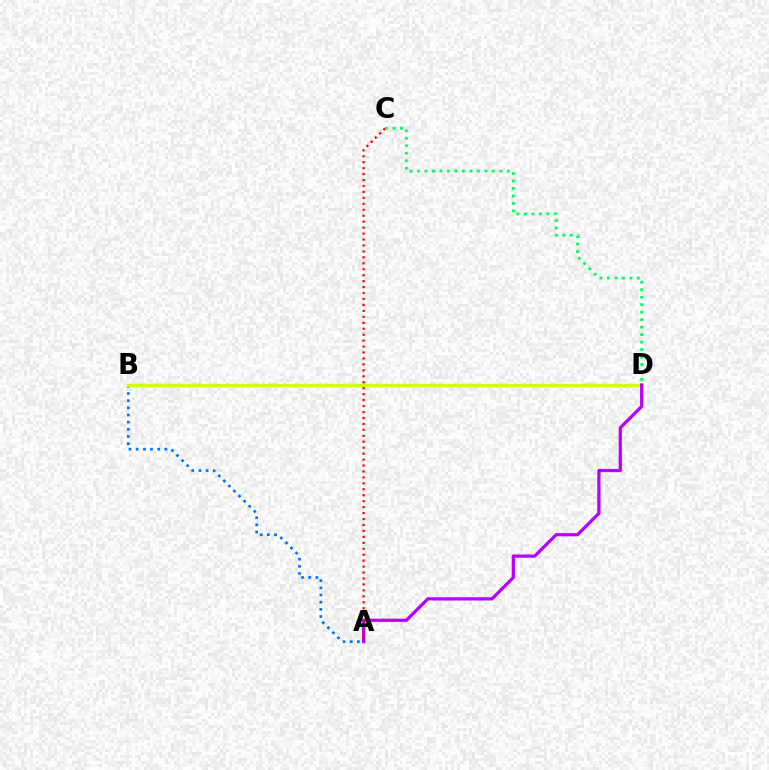{('A', 'B'): [{'color': '#0074ff', 'line_style': 'dotted', 'thickness': 1.95}], ('B', 'D'): [{'color': '#d1ff00', 'line_style': 'solid', 'thickness': 2.46}], ('A', 'D'): [{'color': '#b900ff', 'line_style': 'solid', 'thickness': 2.32}], ('A', 'C'): [{'color': '#ff0000', 'line_style': 'dotted', 'thickness': 1.62}], ('C', 'D'): [{'color': '#00ff5c', 'line_style': 'dotted', 'thickness': 2.03}]}